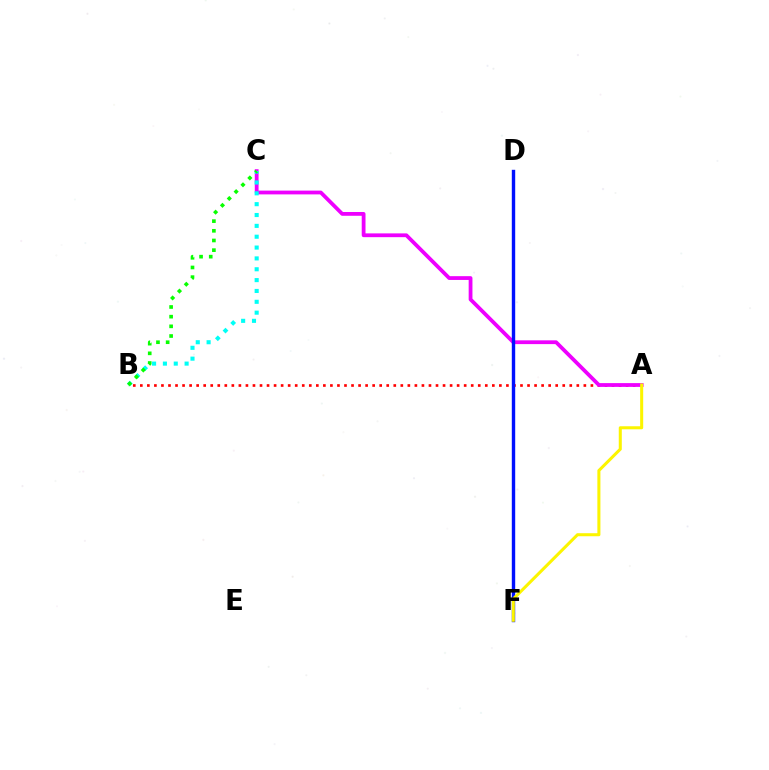{('A', 'B'): [{'color': '#ff0000', 'line_style': 'dotted', 'thickness': 1.91}], ('A', 'C'): [{'color': '#ee00ff', 'line_style': 'solid', 'thickness': 2.72}], ('D', 'F'): [{'color': '#0010ff', 'line_style': 'solid', 'thickness': 2.45}], ('A', 'F'): [{'color': '#fcf500', 'line_style': 'solid', 'thickness': 2.19}], ('B', 'C'): [{'color': '#00fff6', 'line_style': 'dotted', 'thickness': 2.95}, {'color': '#08ff00', 'line_style': 'dotted', 'thickness': 2.63}]}